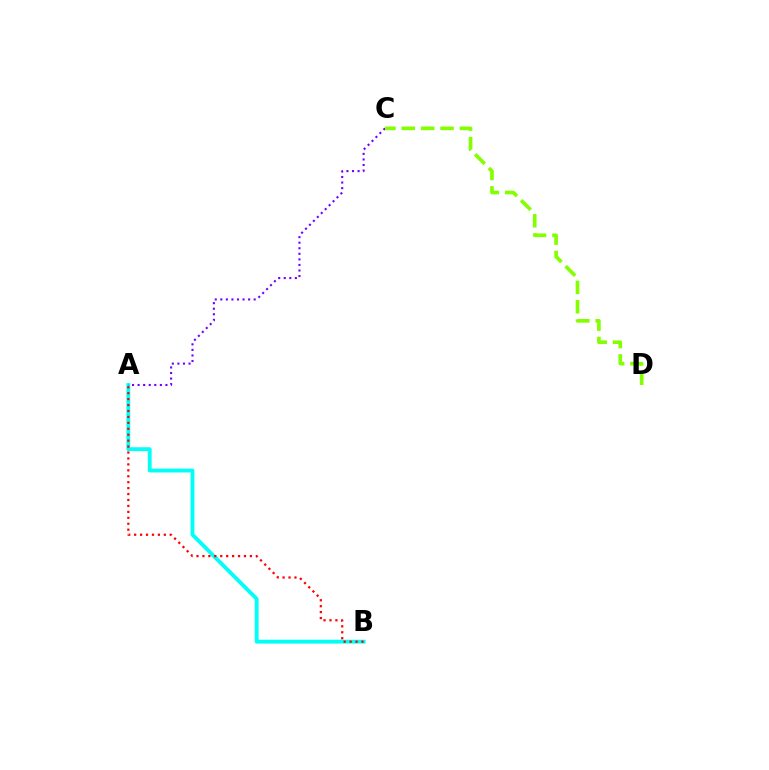{('A', 'B'): [{'color': '#00fff6', 'line_style': 'solid', 'thickness': 2.77}, {'color': '#ff0000', 'line_style': 'dotted', 'thickness': 1.61}], ('A', 'C'): [{'color': '#7200ff', 'line_style': 'dotted', 'thickness': 1.51}], ('C', 'D'): [{'color': '#84ff00', 'line_style': 'dashed', 'thickness': 2.63}]}